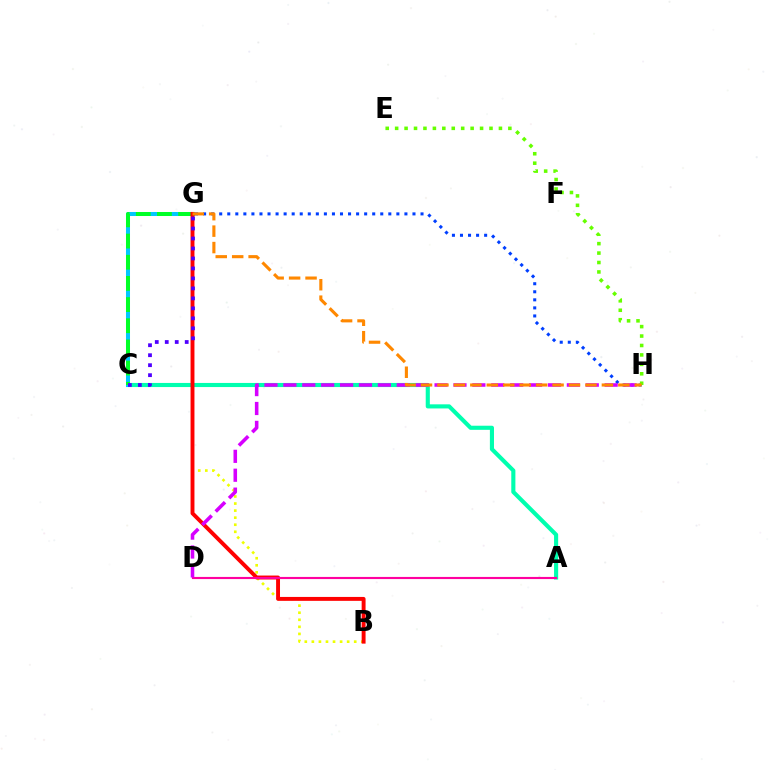{('A', 'C'): [{'color': '#00ffaf', 'line_style': 'solid', 'thickness': 2.96}], ('C', 'G'): [{'color': '#00c7ff', 'line_style': 'solid', 'thickness': 2.9}, {'color': '#00ff27', 'line_style': 'dashed', 'thickness': 2.88}, {'color': '#4f00ff', 'line_style': 'dotted', 'thickness': 2.71}], ('G', 'H'): [{'color': '#003fff', 'line_style': 'dotted', 'thickness': 2.19}, {'color': '#ff8800', 'line_style': 'dashed', 'thickness': 2.23}], ('B', 'G'): [{'color': '#eeff00', 'line_style': 'dotted', 'thickness': 1.92}, {'color': '#ff0000', 'line_style': 'solid', 'thickness': 2.81}], ('A', 'D'): [{'color': '#ff00a0', 'line_style': 'solid', 'thickness': 1.54}], ('D', 'H'): [{'color': '#d600ff', 'line_style': 'dashed', 'thickness': 2.57}], ('E', 'H'): [{'color': '#66ff00', 'line_style': 'dotted', 'thickness': 2.56}]}